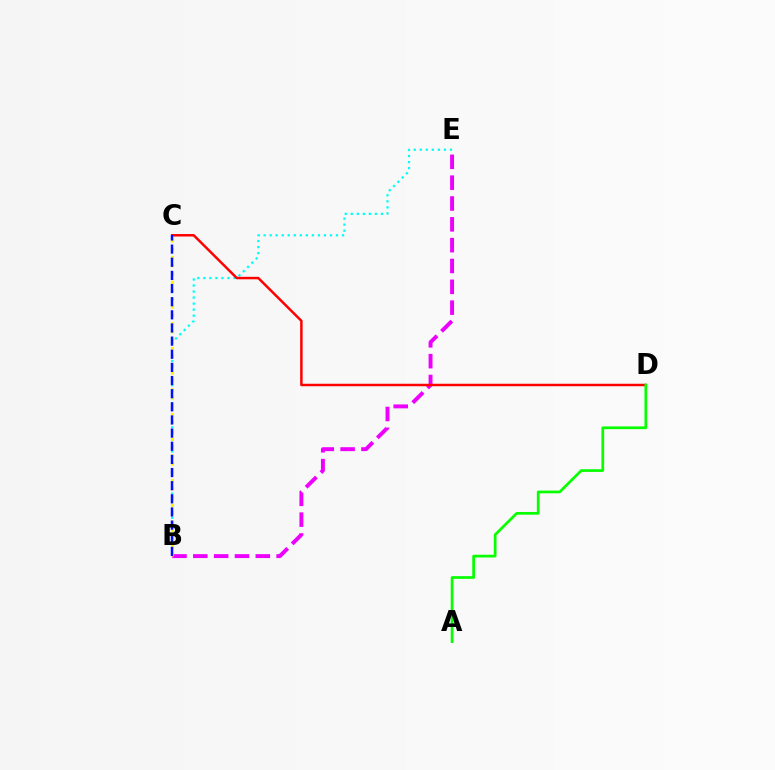{('B', 'E'): [{'color': '#00fff6', 'line_style': 'dotted', 'thickness': 1.64}, {'color': '#ee00ff', 'line_style': 'dashed', 'thickness': 2.83}], ('B', 'C'): [{'color': '#fcf500', 'line_style': 'dotted', 'thickness': 2.24}, {'color': '#0010ff', 'line_style': 'dashed', 'thickness': 1.79}], ('C', 'D'): [{'color': '#ff0000', 'line_style': 'solid', 'thickness': 1.79}], ('A', 'D'): [{'color': '#08ff00', 'line_style': 'solid', 'thickness': 1.96}]}